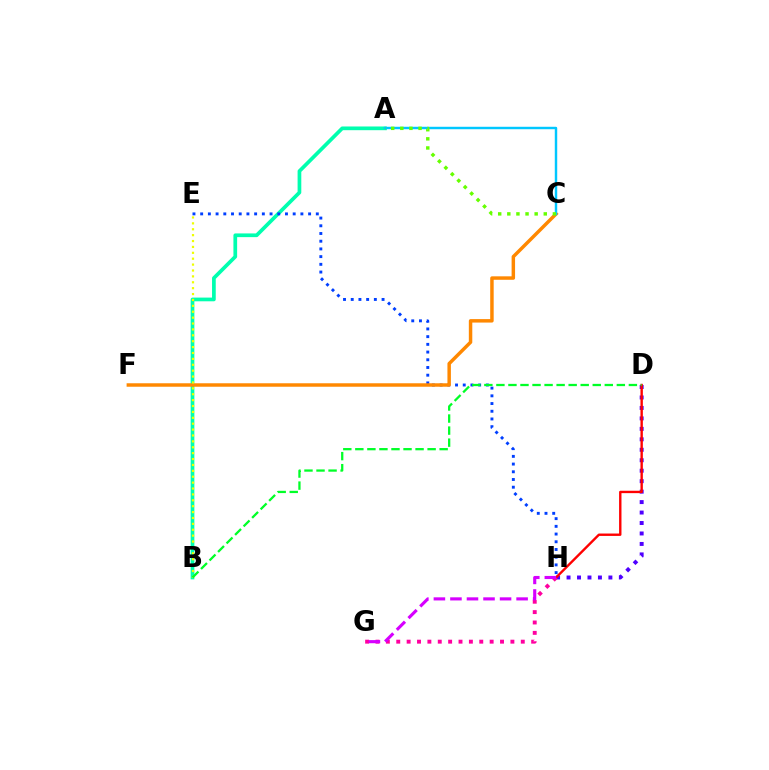{('A', 'B'): [{'color': '#00ffaf', 'line_style': 'solid', 'thickness': 2.67}], ('E', 'H'): [{'color': '#003fff', 'line_style': 'dotted', 'thickness': 2.09}], ('C', 'F'): [{'color': '#ff8800', 'line_style': 'solid', 'thickness': 2.49}], ('D', 'H'): [{'color': '#4f00ff', 'line_style': 'dotted', 'thickness': 2.84}, {'color': '#ff0000', 'line_style': 'solid', 'thickness': 1.72}], ('G', 'H'): [{'color': '#ff00a0', 'line_style': 'dotted', 'thickness': 2.82}, {'color': '#d600ff', 'line_style': 'dashed', 'thickness': 2.25}], ('B', 'E'): [{'color': '#eeff00', 'line_style': 'dotted', 'thickness': 1.6}], ('B', 'D'): [{'color': '#00ff27', 'line_style': 'dashed', 'thickness': 1.64}], ('A', 'C'): [{'color': '#00c7ff', 'line_style': 'solid', 'thickness': 1.75}, {'color': '#66ff00', 'line_style': 'dotted', 'thickness': 2.48}]}